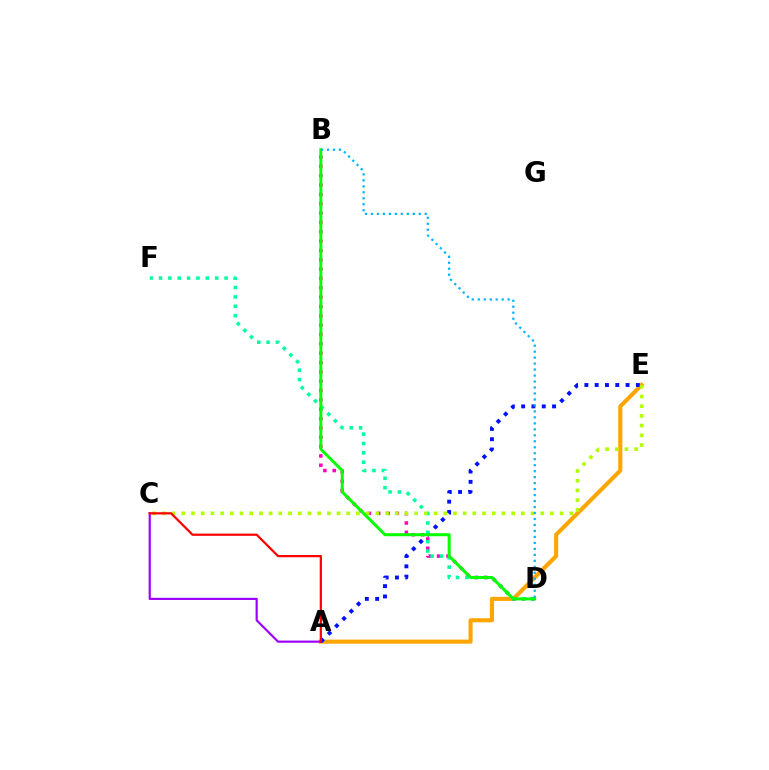{('A', 'E'): [{'color': '#ffa500', 'line_style': 'solid', 'thickness': 2.96}, {'color': '#0010ff', 'line_style': 'dotted', 'thickness': 2.8}], ('B', 'D'): [{'color': '#ff00bd', 'line_style': 'dotted', 'thickness': 2.54}, {'color': '#08ff00', 'line_style': 'solid', 'thickness': 2.17}, {'color': '#00b5ff', 'line_style': 'dotted', 'thickness': 1.62}], ('A', 'C'): [{'color': '#9b00ff', 'line_style': 'solid', 'thickness': 1.56}, {'color': '#ff0000', 'line_style': 'solid', 'thickness': 1.61}], ('D', 'F'): [{'color': '#00ff9d', 'line_style': 'dotted', 'thickness': 2.54}], ('C', 'E'): [{'color': '#b3ff00', 'line_style': 'dotted', 'thickness': 2.64}]}